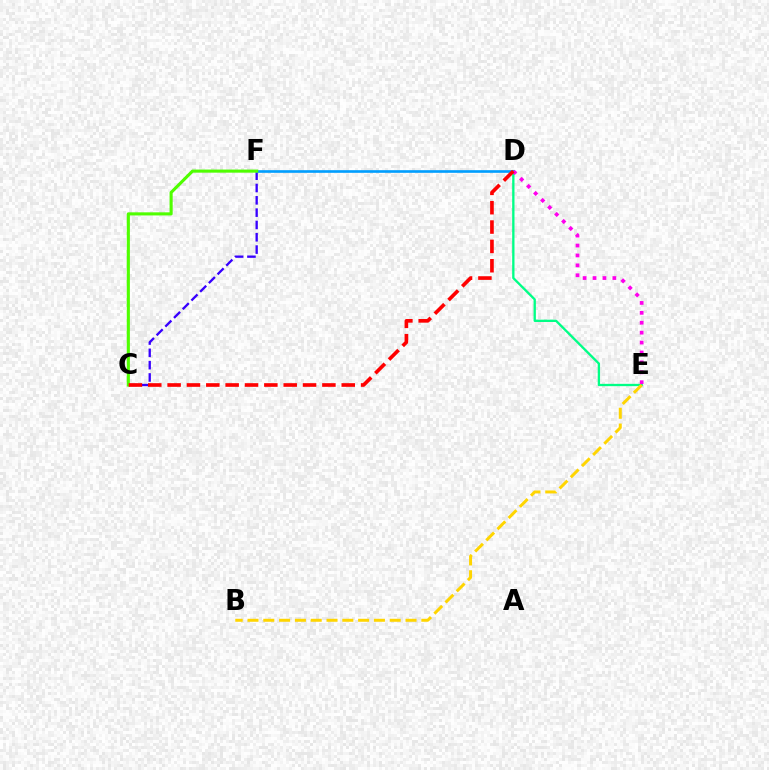{('D', 'E'): [{'color': '#00ff86', 'line_style': 'solid', 'thickness': 1.67}, {'color': '#ff00ed', 'line_style': 'dotted', 'thickness': 2.69}], ('C', 'F'): [{'color': '#3700ff', 'line_style': 'dashed', 'thickness': 1.67}, {'color': '#4fff00', 'line_style': 'solid', 'thickness': 2.23}], ('B', 'E'): [{'color': '#ffd500', 'line_style': 'dashed', 'thickness': 2.15}], ('D', 'F'): [{'color': '#009eff', 'line_style': 'solid', 'thickness': 1.9}], ('C', 'D'): [{'color': '#ff0000', 'line_style': 'dashed', 'thickness': 2.63}]}